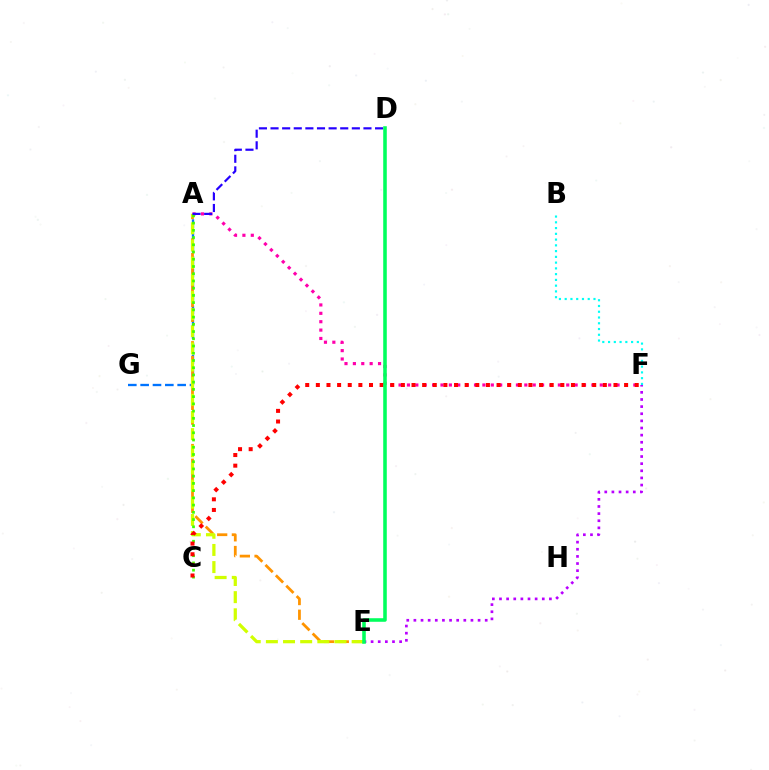{('B', 'F'): [{'color': '#00fff6', 'line_style': 'dotted', 'thickness': 1.56}], ('A', 'G'): [{'color': '#0074ff', 'line_style': 'dashed', 'thickness': 1.68}], ('E', 'F'): [{'color': '#b900ff', 'line_style': 'dotted', 'thickness': 1.94}], ('A', 'E'): [{'color': '#ff9400', 'line_style': 'dashed', 'thickness': 2.0}, {'color': '#d1ff00', 'line_style': 'dashed', 'thickness': 2.33}], ('A', 'F'): [{'color': '#ff00ac', 'line_style': 'dotted', 'thickness': 2.28}], ('A', 'C'): [{'color': '#3dff00', 'line_style': 'dotted', 'thickness': 1.96}], ('C', 'F'): [{'color': '#ff0000', 'line_style': 'dotted', 'thickness': 2.89}], ('A', 'D'): [{'color': '#2500ff', 'line_style': 'dashed', 'thickness': 1.58}], ('D', 'E'): [{'color': '#00ff5c', 'line_style': 'solid', 'thickness': 2.56}]}